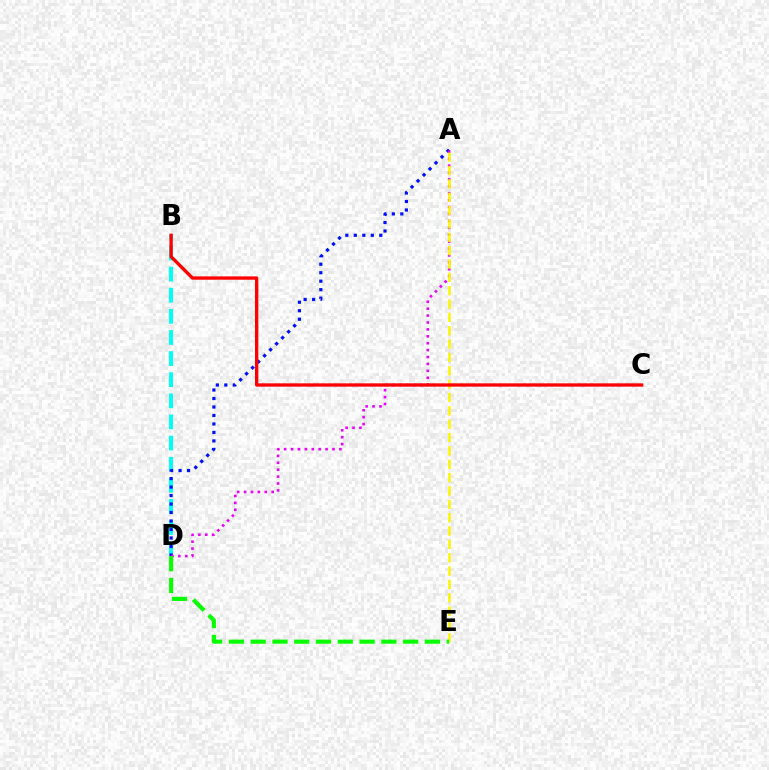{('B', 'D'): [{'color': '#00fff6', 'line_style': 'dashed', 'thickness': 2.87}], ('A', 'D'): [{'color': '#0010ff', 'line_style': 'dotted', 'thickness': 2.31}, {'color': '#ee00ff', 'line_style': 'dotted', 'thickness': 1.88}], ('A', 'E'): [{'color': '#fcf500', 'line_style': 'dashed', 'thickness': 1.81}], ('B', 'C'): [{'color': '#ff0000', 'line_style': 'solid', 'thickness': 2.39}], ('D', 'E'): [{'color': '#08ff00', 'line_style': 'dashed', 'thickness': 2.96}]}